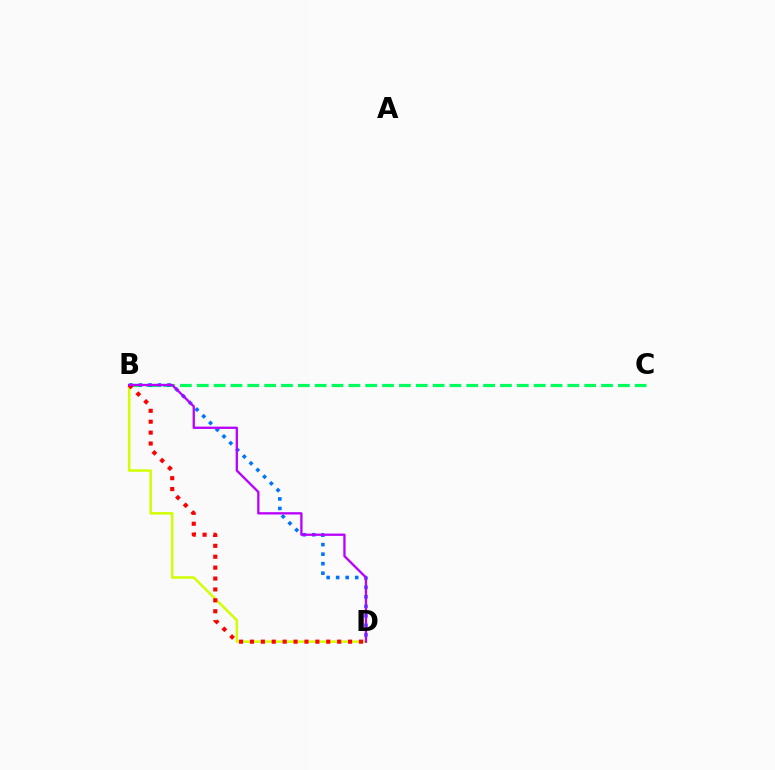{('B', 'D'): [{'color': '#d1ff00', 'line_style': 'solid', 'thickness': 1.79}, {'color': '#0074ff', 'line_style': 'dotted', 'thickness': 2.59}, {'color': '#ff0000', 'line_style': 'dotted', 'thickness': 2.96}, {'color': '#b900ff', 'line_style': 'solid', 'thickness': 1.66}], ('B', 'C'): [{'color': '#00ff5c', 'line_style': 'dashed', 'thickness': 2.29}]}